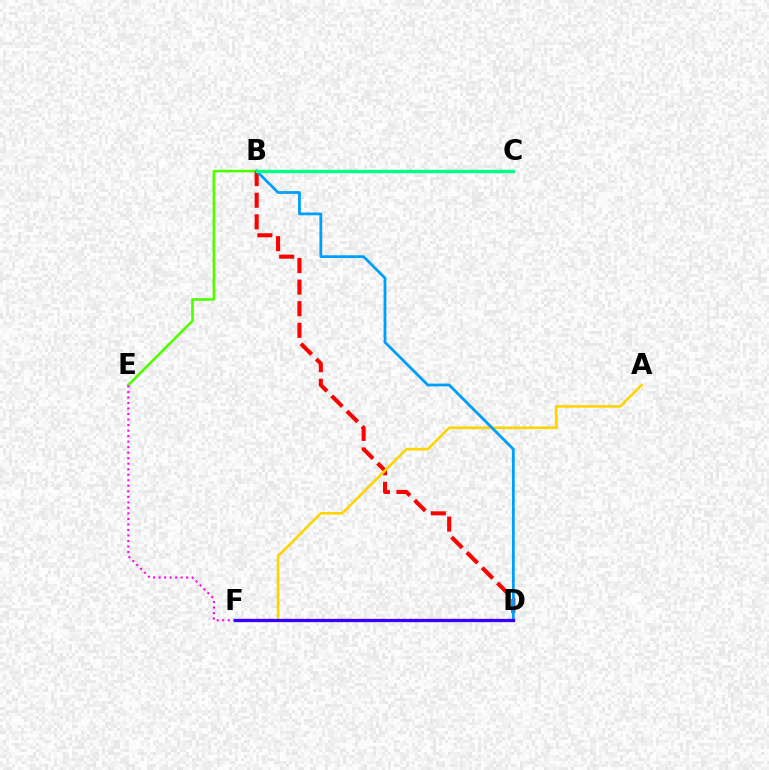{('B', 'E'): [{'color': '#4fff00', 'line_style': 'solid', 'thickness': 1.89}], ('B', 'D'): [{'color': '#ff0000', 'line_style': 'dashed', 'thickness': 2.93}, {'color': '#009eff', 'line_style': 'solid', 'thickness': 2.01}], ('A', 'F'): [{'color': '#ffd500', 'line_style': 'solid', 'thickness': 1.89}], ('E', 'F'): [{'color': '#ff00ed', 'line_style': 'dotted', 'thickness': 1.5}], ('B', 'C'): [{'color': '#00ff86', 'line_style': 'solid', 'thickness': 2.42}], ('D', 'F'): [{'color': '#3700ff', 'line_style': 'solid', 'thickness': 2.38}]}